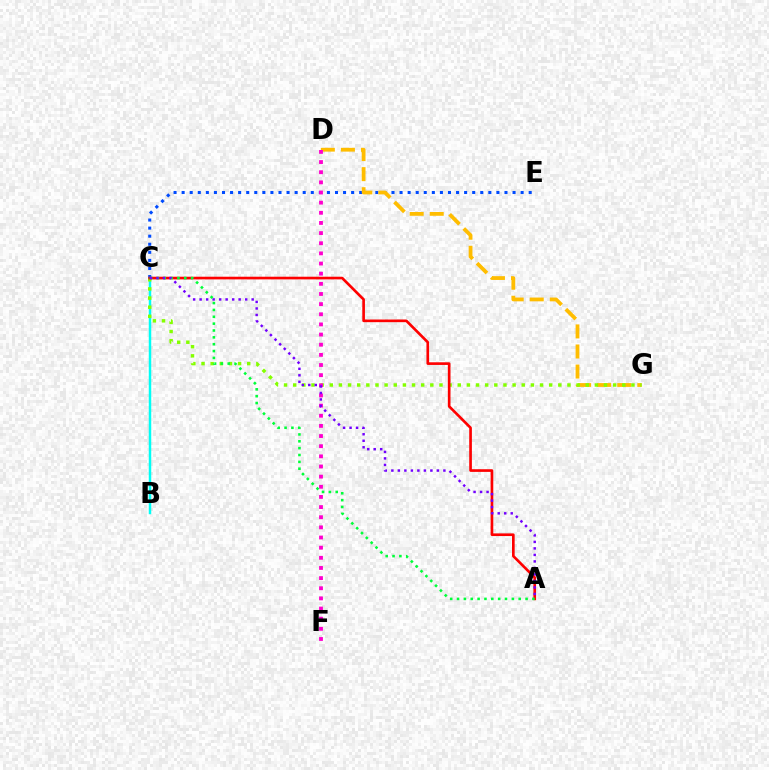{('B', 'C'): [{'color': '#00fff6', 'line_style': 'solid', 'thickness': 1.78}], ('C', 'E'): [{'color': '#004bff', 'line_style': 'dotted', 'thickness': 2.19}], ('D', 'G'): [{'color': '#ffbd00', 'line_style': 'dashed', 'thickness': 2.73}], ('C', 'G'): [{'color': '#84ff00', 'line_style': 'dotted', 'thickness': 2.48}], ('A', 'C'): [{'color': '#ff0000', 'line_style': 'solid', 'thickness': 1.92}, {'color': '#00ff39', 'line_style': 'dotted', 'thickness': 1.86}, {'color': '#7200ff', 'line_style': 'dotted', 'thickness': 1.77}], ('D', 'F'): [{'color': '#ff00cf', 'line_style': 'dotted', 'thickness': 2.76}]}